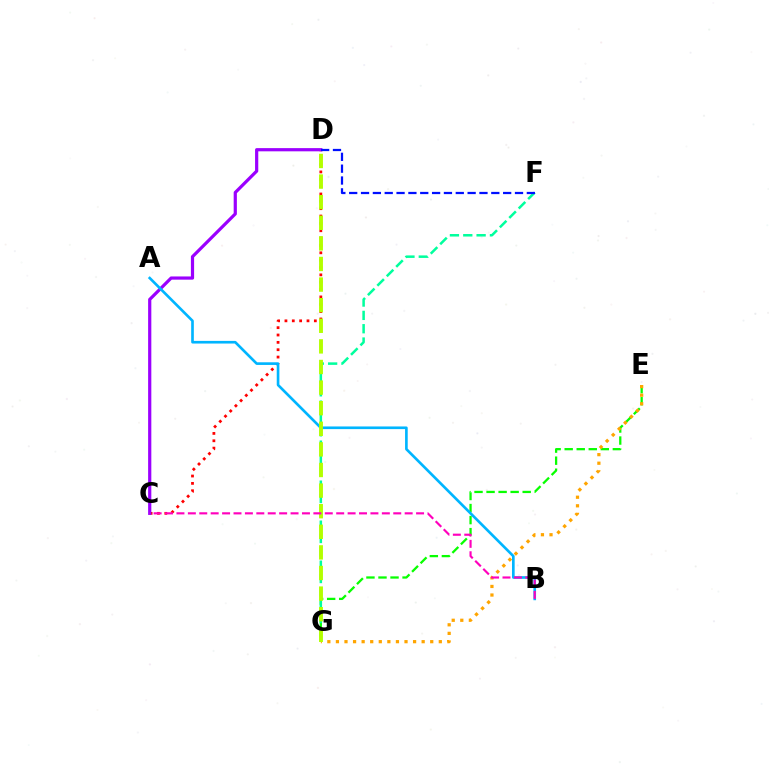{('E', 'G'): [{'color': '#08ff00', 'line_style': 'dashed', 'thickness': 1.64}, {'color': '#ffa500', 'line_style': 'dotted', 'thickness': 2.33}], ('C', 'D'): [{'color': '#ff0000', 'line_style': 'dotted', 'thickness': 2.0}, {'color': '#9b00ff', 'line_style': 'solid', 'thickness': 2.31}], ('A', 'B'): [{'color': '#00b5ff', 'line_style': 'solid', 'thickness': 1.91}], ('F', 'G'): [{'color': '#00ff9d', 'line_style': 'dashed', 'thickness': 1.81}], ('D', 'F'): [{'color': '#0010ff', 'line_style': 'dashed', 'thickness': 1.61}], ('D', 'G'): [{'color': '#b3ff00', 'line_style': 'dashed', 'thickness': 2.8}], ('B', 'C'): [{'color': '#ff00bd', 'line_style': 'dashed', 'thickness': 1.55}]}